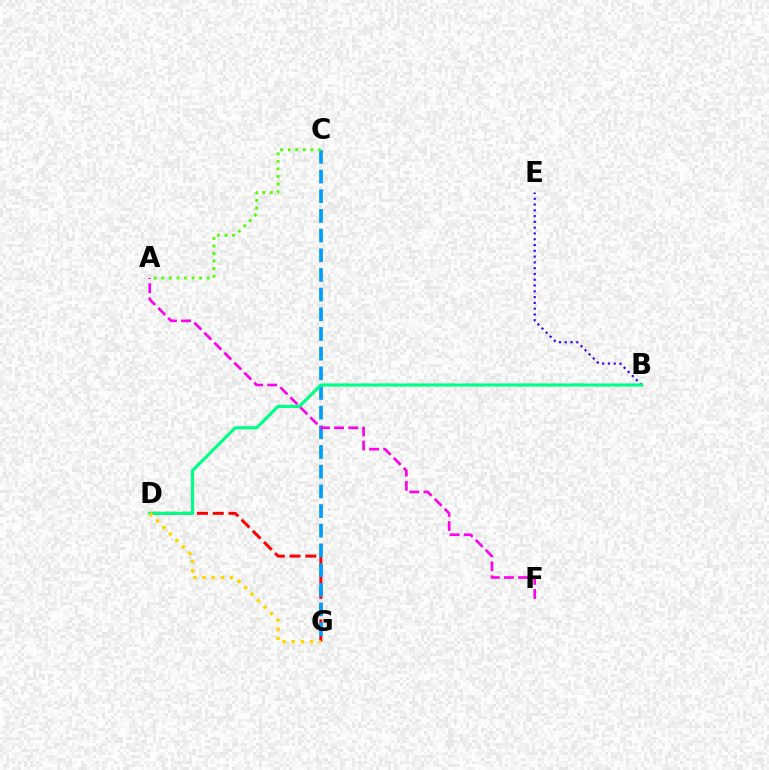{('D', 'G'): [{'color': '#ff0000', 'line_style': 'dashed', 'thickness': 2.14}, {'color': '#ffd500', 'line_style': 'dotted', 'thickness': 2.49}], ('B', 'E'): [{'color': '#3700ff', 'line_style': 'dotted', 'thickness': 1.57}], ('C', 'G'): [{'color': '#009eff', 'line_style': 'dashed', 'thickness': 2.67}], ('B', 'D'): [{'color': '#00ff86', 'line_style': 'solid', 'thickness': 2.28}], ('A', 'C'): [{'color': '#4fff00', 'line_style': 'dotted', 'thickness': 2.06}], ('A', 'F'): [{'color': '#ff00ed', 'line_style': 'dashed', 'thickness': 1.92}]}